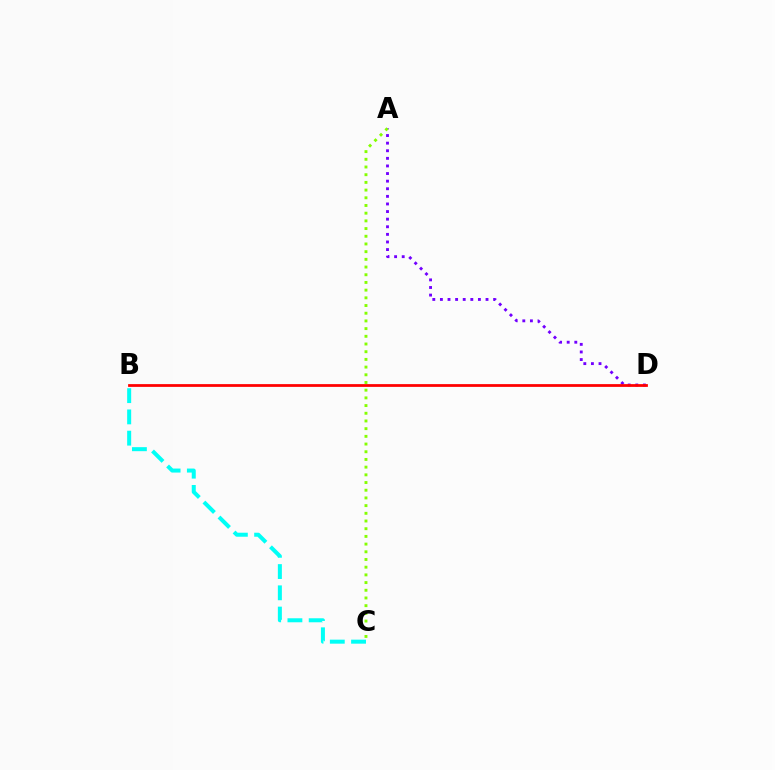{('B', 'C'): [{'color': '#00fff6', 'line_style': 'dashed', 'thickness': 2.89}], ('A', 'D'): [{'color': '#7200ff', 'line_style': 'dotted', 'thickness': 2.07}], ('A', 'C'): [{'color': '#84ff00', 'line_style': 'dotted', 'thickness': 2.09}], ('B', 'D'): [{'color': '#ff0000', 'line_style': 'solid', 'thickness': 1.99}]}